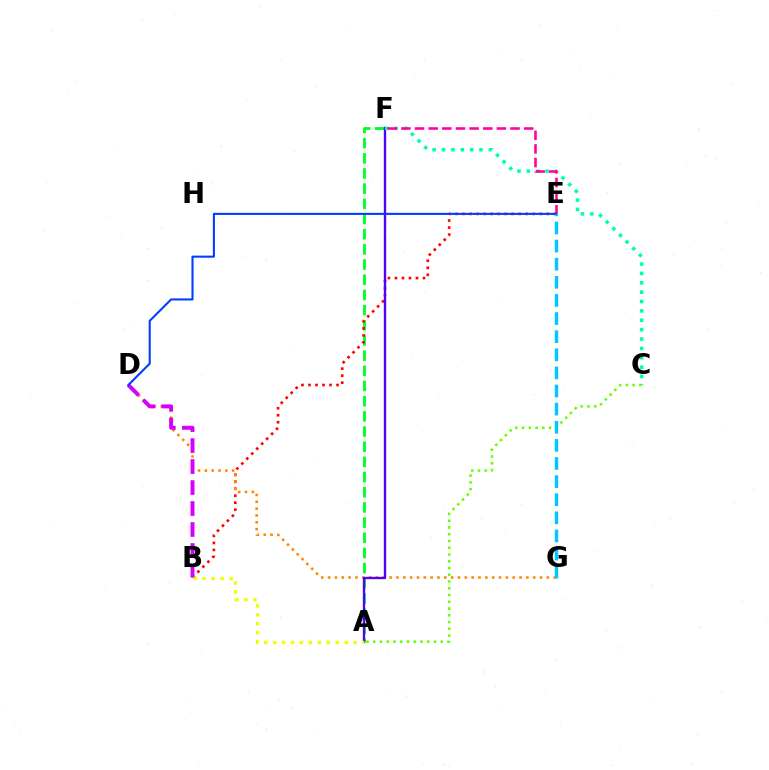{('A', 'F'): [{'color': '#00ff27', 'line_style': 'dashed', 'thickness': 2.06}, {'color': '#4f00ff', 'line_style': 'solid', 'thickness': 1.7}], ('B', 'E'): [{'color': '#ff0000', 'line_style': 'dotted', 'thickness': 1.91}], ('D', 'G'): [{'color': '#ff8800', 'line_style': 'dotted', 'thickness': 1.86}], ('B', 'D'): [{'color': '#d600ff', 'line_style': 'dashed', 'thickness': 2.85}], ('C', 'F'): [{'color': '#00ffaf', 'line_style': 'dotted', 'thickness': 2.55}], ('A', 'B'): [{'color': '#eeff00', 'line_style': 'dotted', 'thickness': 2.43}], ('E', 'F'): [{'color': '#ff00a0', 'line_style': 'dashed', 'thickness': 1.85}], ('A', 'C'): [{'color': '#66ff00', 'line_style': 'dotted', 'thickness': 1.83}], ('D', 'E'): [{'color': '#003fff', 'line_style': 'solid', 'thickness': 1.51}], ('E', 'G'): [{'color': '#00c7ff', 'line_style': 'dashed', 'thickness': 2.46}]}